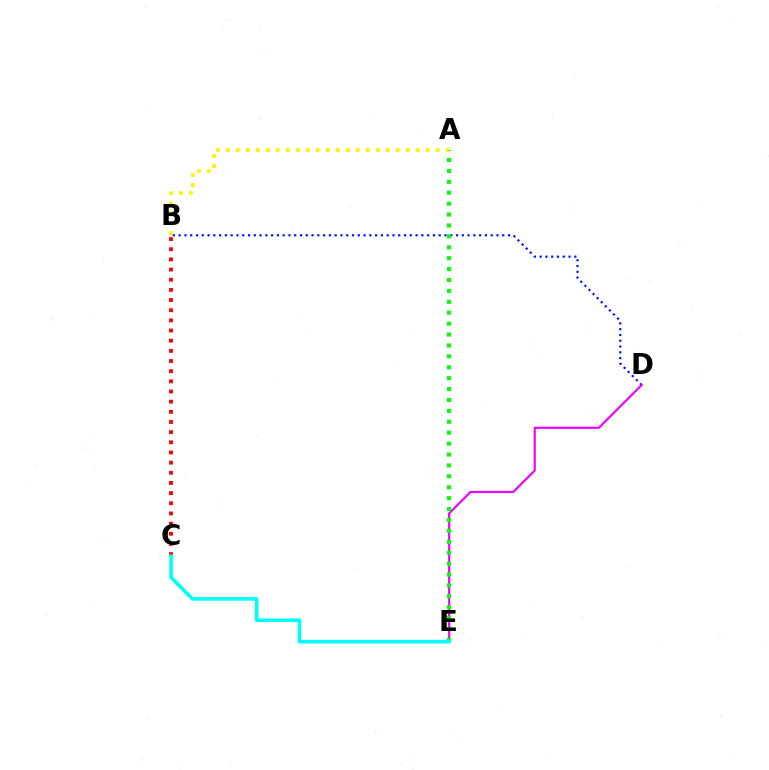{('B', 'C'): [{'color': '#ff0000', 'line_style': 'dotted', 'thickness': 2.76}], ('B', 'D'): [{'color': '#0010ff', 'line_style': 'dotted', 'thickness': 1.57}], ('D', 'E'): [{'color': '#ee00ff', 'line_style': 'solid', 'thickness': 1.56}], ('A', 'E'): [{'color': '#08ff00', 'line_style': 'dotted', 'thickness': 2.96}], ('C', 'E'): [{'color': '#00fff6', 'line_style': 'solid', 'thickness': 2.57}], ('A', 'B'): [{'color': '#fcf500', 'line_style': 'dotted', 'thickness': 2.72}]}